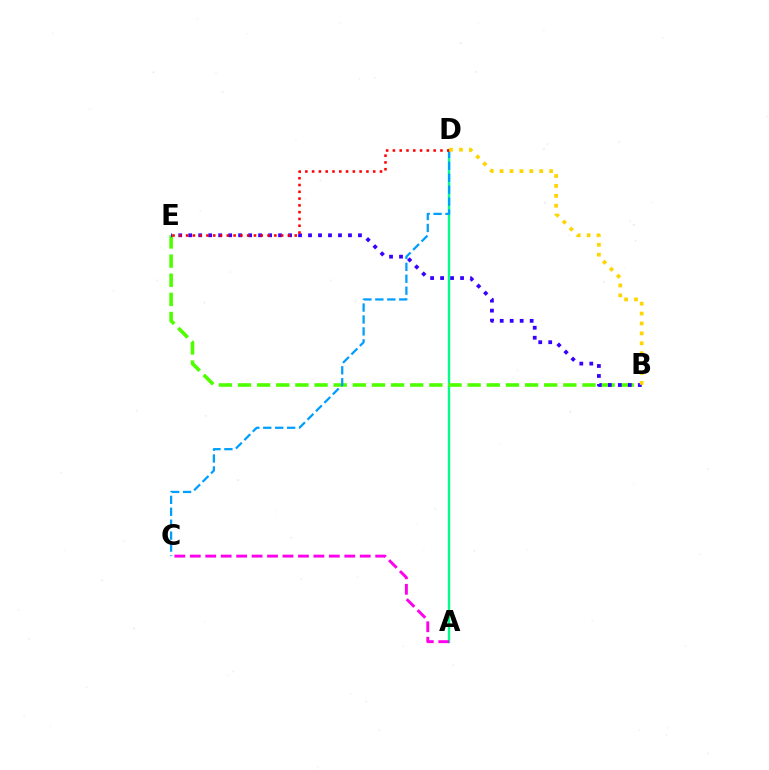{('A', 'D'): [{'color': '#00ff86', 'line_style': 'solid', 'thickness': 1.7}], ('B', 'E'): [{'color': '#4fff00', 'line_style': 'dashed', 'thickness': 2.6}, {'color': '#3700ff', 'line_style': 'dotted', 'thickness': 2.71}], ('C', 'D'): [{'color': '#009eff', 'line_style': 'dashed', 'thickness': 1.62}], ('A', 'C'): [{'color': '#ff00ed', 'line_style': 'dashed', 'thickness': 2.1}], ('D', 'E'): [{'color': '#ff0000', 'line_style': 'dotted', 'thickness': 1.84}], ('B', 'D'): [{'color': '#ffd500', 'line_style': 'dotted', 'thickness': 2.69}]}